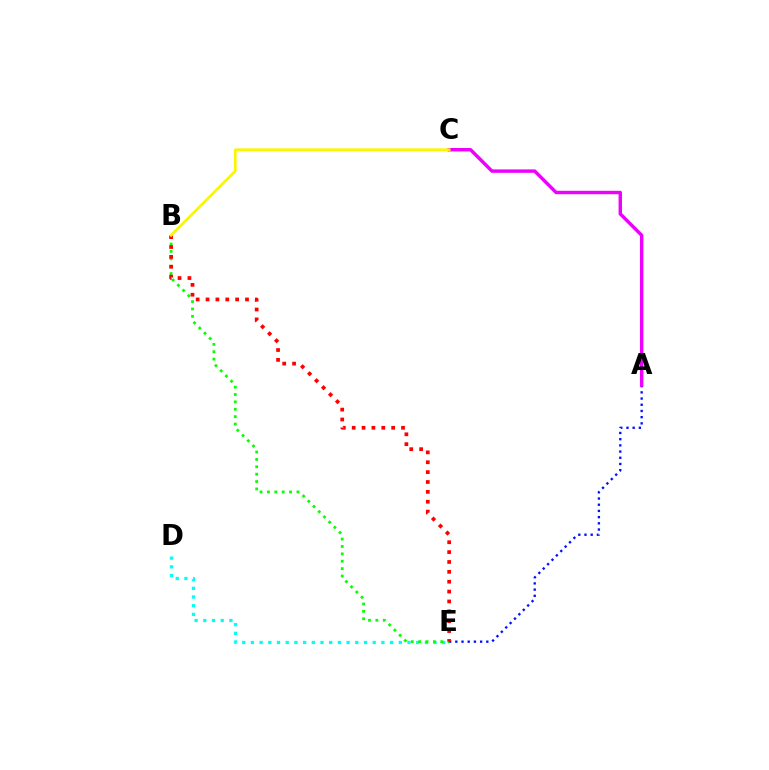{('D', 'E'): [{'color': '#00fff6', 'line_style': 'dotted', 'thickness': 2.36}], ('A', 'E'): [{'color': '#0010ff', 'line_style': 'dotted', 'thickness': 1.68}], ('B', 'E'): [{'color': '#08ff00', 'line_style': 'dotted', 'thickness': 2.0}, {'color': '#ff0000', 'line_style': 'dotted', 'thickness': 2.68}], ('A', 'C'): [{'color': '#ee00ff', 'line_style': 'solid', 'thickness': 2.47}], ('B', 'C'): [{'color': '#fcf500', 'line_style': 'solid', 'thickness': 1.94}]}